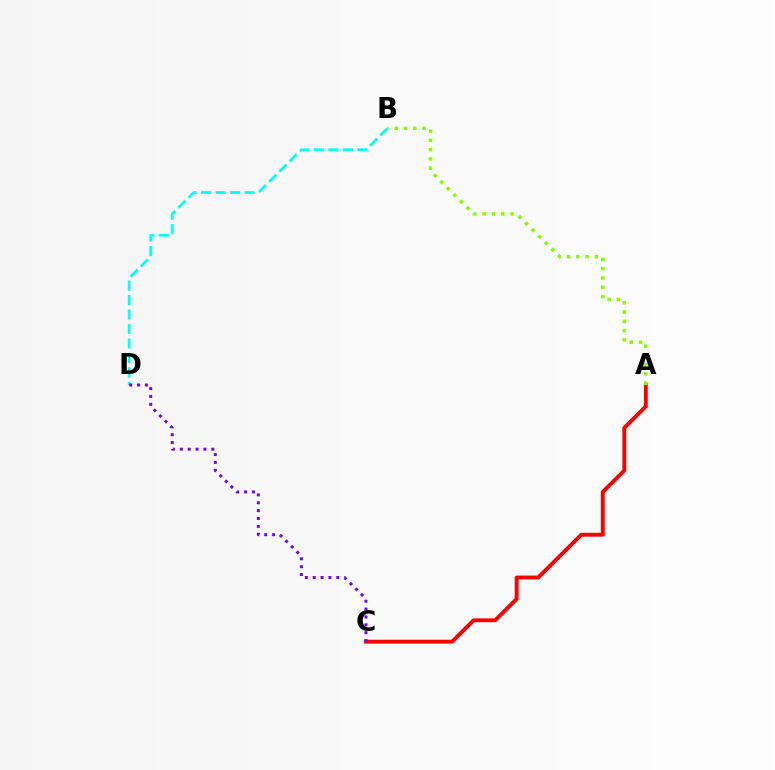{('A', 'C'): [{'color': '#ff0000', 'line_style': 'solid', 'thickness': 2.78}], ('B', 'D'): [{'color': '#00fff6', 'line_style': 'dashed', 'thickness': 1.97}], ('A', 'B'): [{'color': '#84ff00', 'line_style': 'dotted', 'thickness': 2.52}], ('C', 'D'): [{'color': '#7200ff', 'line_style': 'dotted', 'thickness': 2.14}]}